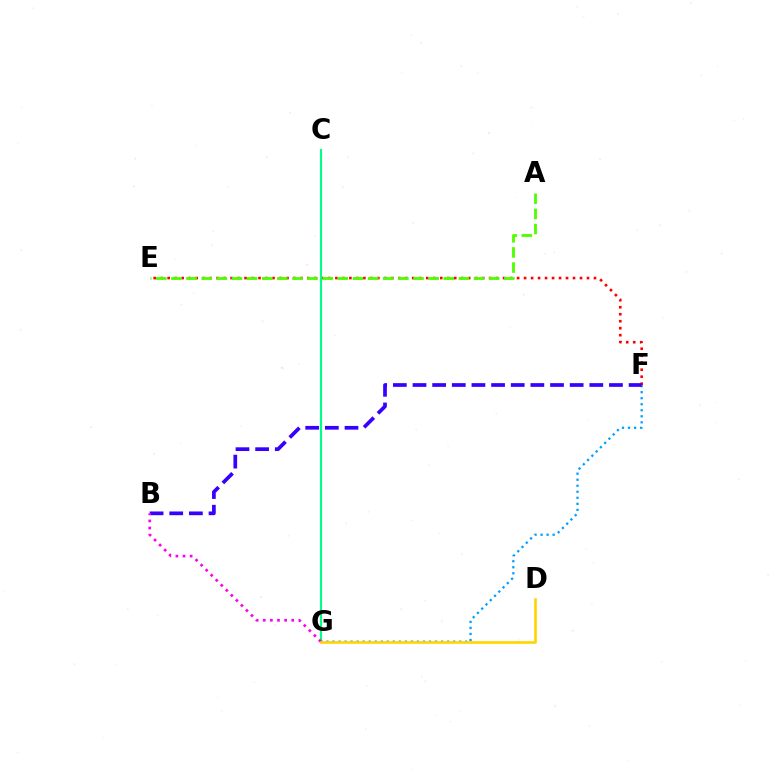{('E', 'F'): [{'color': '#ff0000', 'line_style': 'dotted', 'thickness': 1.9}], ('C', 'G'): [{'color': '#00ff86', 'line_style': 'solid', 'thickness': 1.53}], ('F', 'G'): [{'color': '#009eff', 'line_style': 'dotted', 'thickness': 1.64}], ('B', 'F'): [{'color': '#3700ff', 'line_style': 'dashed', 'thickness': 2.67}], ('B', 'G'): [{'color': '#ff00ed', 'line_style': 'dotted', 'thickness': 1.93}], ('A', 'E'): [{'color': '#4fff00', 'line_style': 'dashed', 'thickness': 2.06}], ('D', 'G'): [{'color': '#ffd500', 'line_style': 'solid', 'thickness': 1.9}]}